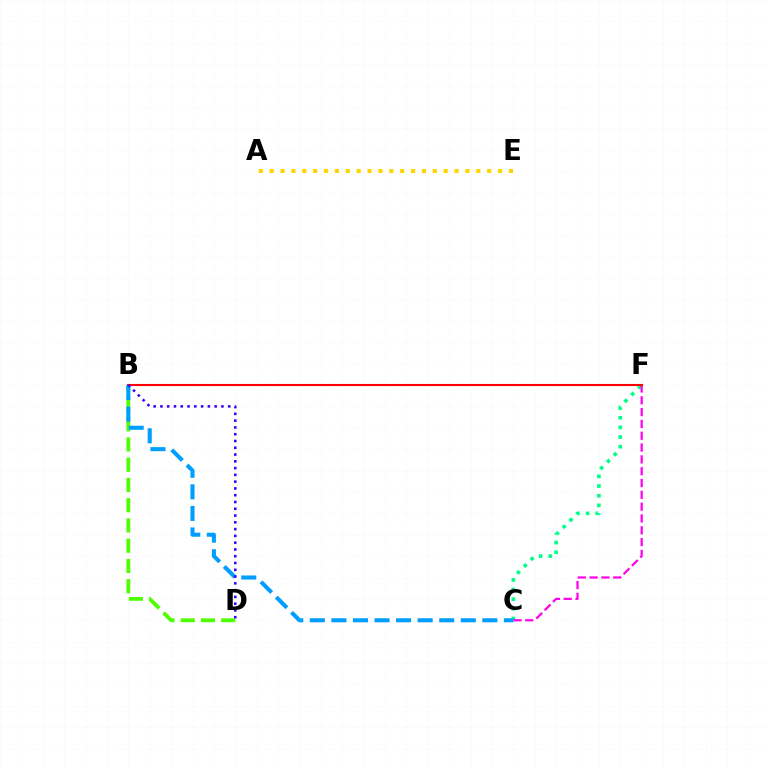{('C', 'F'): [{'color': '#00ff86', 'line_style': 'dotted', 'thickness': 2.62}, {'color': '#ff00ed', 'line_style': 'dashed', 'thickness': 1.61}], ('B', 'D'): [{'color': '#4fff00', 'line_style': 'dashed', 'thickness': 2.75}, {'color': '#3700ff', 'line_style': 'dotted', 'thickness': 1.84}], ('B', 'F'): [{'color': '#ff0000', 'line_style': 'solid', 'thickness': 1.51}], ('B', 'C'): [{'color': '#009eff', 'line_style': 'dashed', 'thickness': 2.93}], ('A', 'E'): [{'color': '#ffd500', 'line_style': 'dotted', 'thickness': 2.96}]}